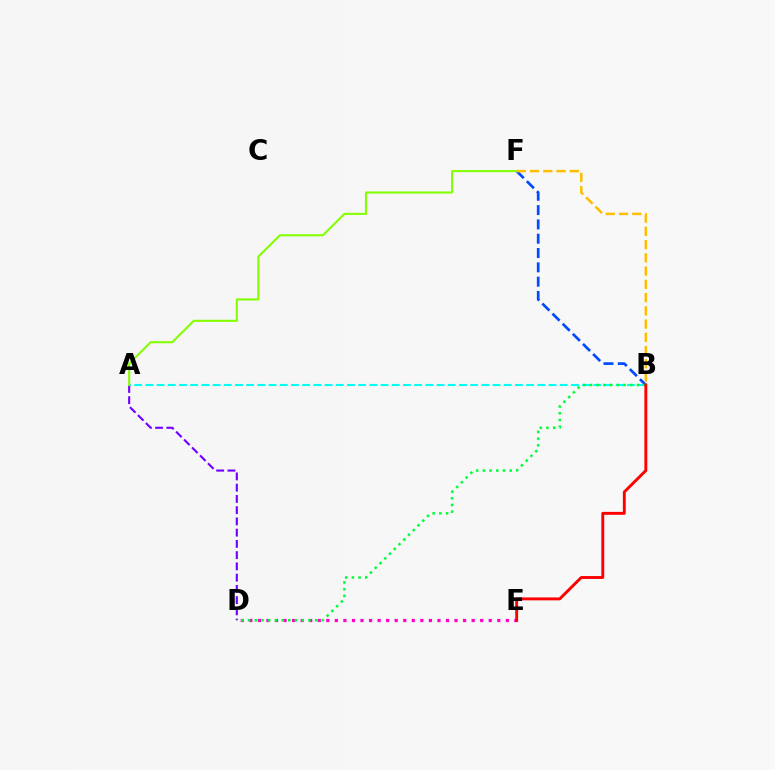{('A', 'B'): [{'color': '#00fff6', 'line_style': 'dashed', 'thickness': 1.52}], ('A', 'D'): [{'color': '#7200ff', 'line_style': 'dashed', 'thickness': 1.53}], ('B', 'F'): [{'color': '#004bff', 'line_style': 'dashed', 'thickness': 1.94}, {'color': '#ffbd00', 'line_style': 'dashed', 'thickness': 1.8}], ('D', 'E'): [{'color': '#ff00cf', 'line_style': 'dotted', 'thickness': 2.32}], ('A', 'F'): [{'color': '#84ff00', 'line_style': 'solid', 'thickness': 1.5}], ('B', 'D'): [{'color': '#00ff39', 'line_style': 'dotted', 'thickness': 1.82}], ('B', 'E'): [{'color': '#ff0000', 'line_style': 'solid', 'thickness': 2.09}]}